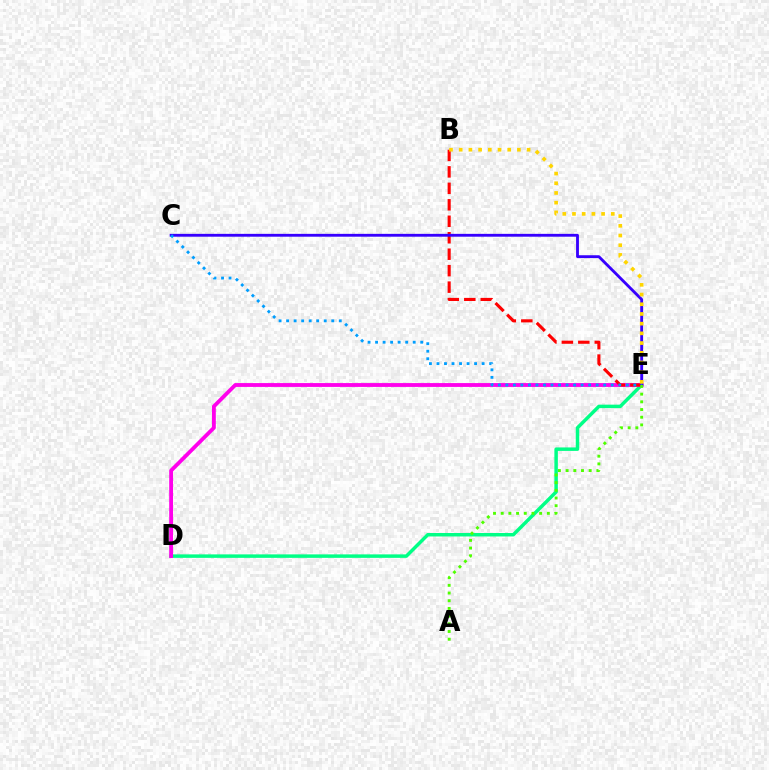{('D', 'E'): [{'color': '#00ff86', 'line_style': 'solid', 'thickness': 2.5}, {'color': '#ff00ed', 'line_style': 'solid', 'thickness': 2.76}], ('B', 'E'): [{'color': '#ff0000', 'line_style': 'dashed', 'thickness': 2.24}, {'color': '#ffd500', 'line_style': 'dotted', 'thickness': 2.64}], ('C', 'E'): [{'color': '#3700ff', 'line_style': 'solid', 'thickness': 2.05}, {'color': '#009eff', 'line_style': 'dotted', 'thickness': 2.04}], ('A', 'E'): [{'color': '#4fff00', 'line_style': 'dotted', 'thickness': 2.09}]}